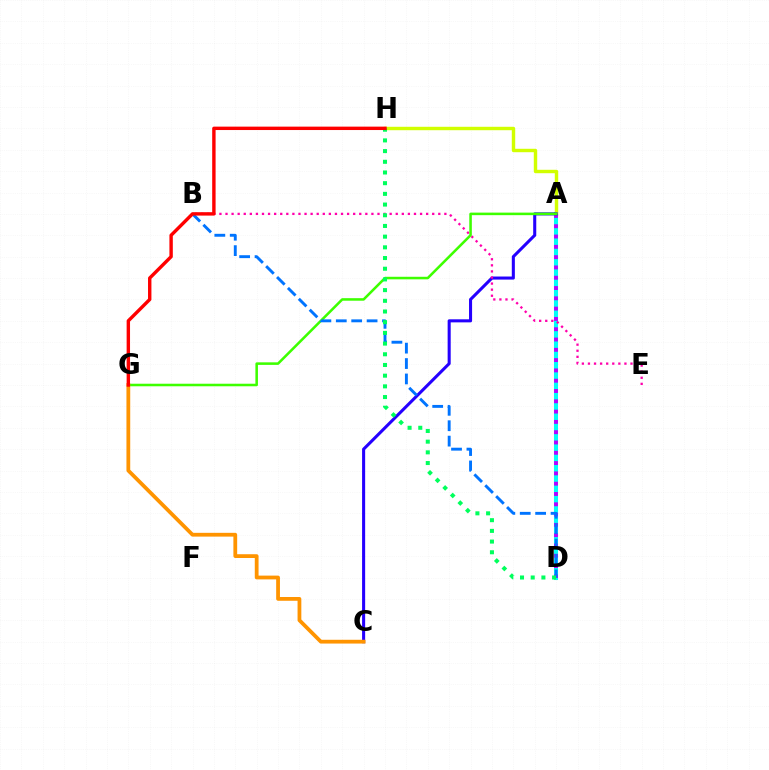{('A', 'D'): [{'color': '#00fff6', 'line_style': 'solid', 'thickness': 2.92}, {'color': '#b900ff', 'line_style': 'dotted', 'thickness': 2.8}], ('A', 'H'): [{'color': '#d1ff00', 'line_style': 'solid', 'thickness': 2.46}], ('A', 'C'): [{'color': '#2500ff', 'line_style': 'solid', 'thickness': 2.21}], ('B', 'E'): [{'color': '#ff00ac', 'line_style': 'dotted', 'thickness': 1.65}], ('A', 'G'): [{'color': '#3dff00', 'line_style': 'solid', 'thickness': 1.83}], ('B', 'D'): [{'color': '#0074ff', 'line_style': 'dashed', 'thickness': 2.09}], ('C', 'G'): [{'color': '#ff9400', 'line_style': 'solid', 'thickness': 2.72}], ('D', 'H'): [{'color': '#00ff5c', 'line_style': 'dotted', 'thickness': 2.91}], ('G', 'H'): [{'color': '#ff0000', 'line_style': 'solid', 'thickness': 2.45}]}